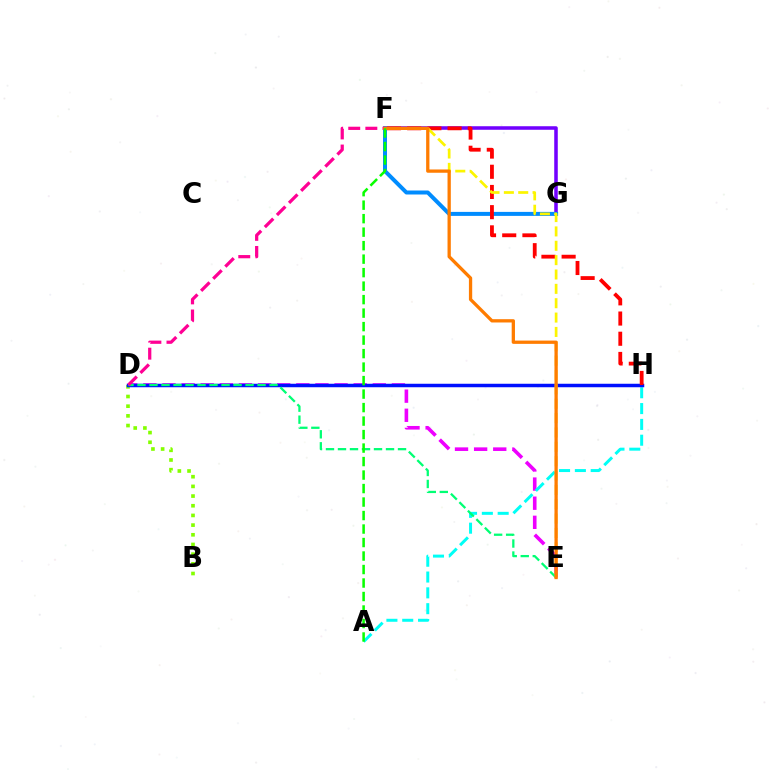{('F', 'G'): [{'color': '#7200ff', 'line_style': 'solid', 'thickness': 2.55}, {'color': '#008cff', 'line_style': 'solid', 'thickness': 2.88}], ('B', 'D'): [{'color': '#84ff00', 'line_style': 'dotted', 'thickness': 2.63}], ('D', 'E'): [{'color': '#ee00ff', 'line_style': 'dashed', 'thickness': 2.6}, {'color': '#00ff74', 'line_style': 'dashed', 'thickness': 1.63}], ('A', 'H'): [{'color': '#00fff6', 'line_style': 'dashed', 'thickness': 2.15}], ('D', 'H'): [{'color': '#0010ff', 'line_style': 'solid', 'thickness': 2.51}], ('F', 'H'): [{'color': '#ff0000', 'line_style': 'dashed', 'thickness': 2.74}], ('D', 'F'): [{'color': '#ff0094', 'line_style': 'dashed', 'thickness': 2.32}], ('E', 'F'): [{'color': '#fcf500', 'line_style': 'dashed', 'thickness': 1.95}, {'color': '#ff7c00', 'line_style': 'solid', 'thickness': 2.37}], ('A', 'F'): [{'color': '#08ff00', 'line_style': 'dashed', 'thickness': 1.83}]}